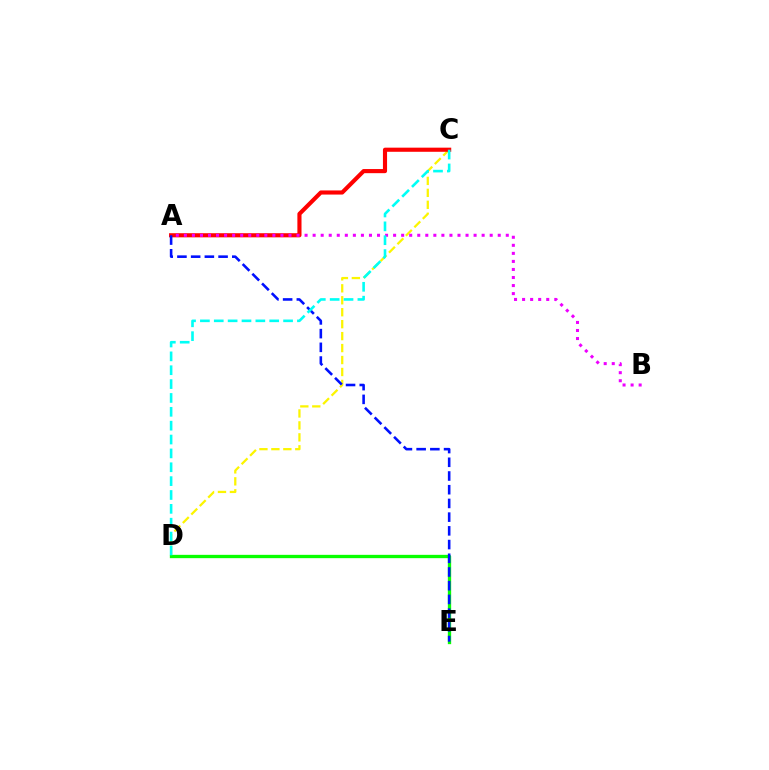{('D', 'E'): [{'color': '#08ff00', 'line_style': 'solid', 'thickness': 2.39}], ('C', 'D'): [{'color': '#fcf500', 'line_style': 'dashed', 'thickness': 1.62}, {'color': '#00fff6', 'line_style': 'dashed', 'thickness': 1.88}], ('A', 'C'): [{'color': '#ff0000', 'line_style': 'solid', 'thickness': 2.97}], ('A', 'E'): [{'color': '#0010ff', 'line_style': 'dashed', 'thickness': 1.86}], ('A', 'B'): [{'color': '#ee00ff', 'line_style': 'dotted', 'thickness': 2.19}]}